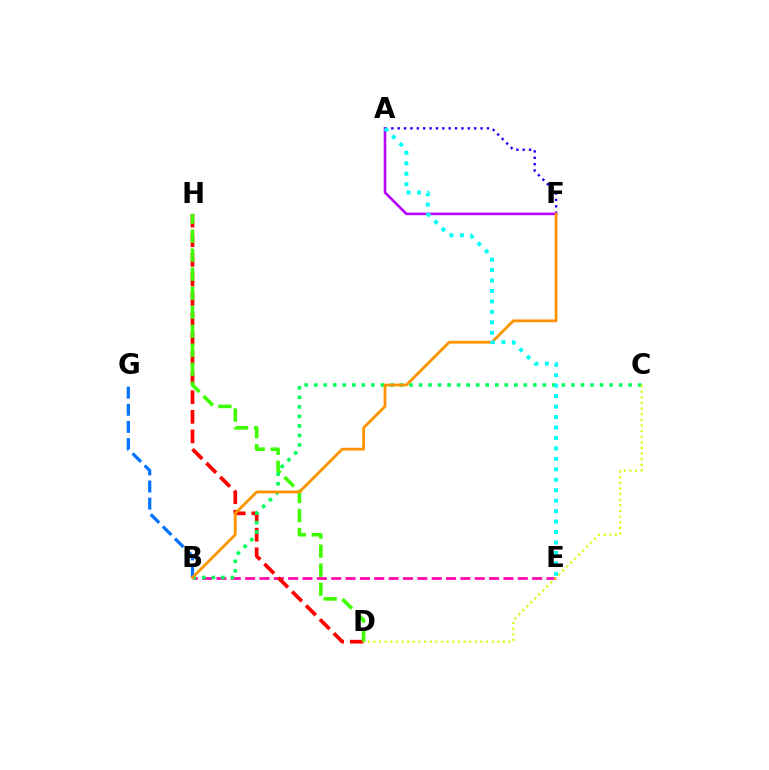{('A', 'F'): [{'color': '#b900ff', 'line_style': 'solid', 'thickness': 1.87}, {'color': '#2500ff', 'line_style': 'dotted', 'thickness': 1.73}], ('B', 'E'): [{'color': '#ff00ac', 'line_style': 'dashed', 'thickness': 1.95}], ('D', 'H'): [{'color': '#ff0000', 'line_style': 'dashed', 'thickness': 2.67}, {'color': '#3dff00', 'line_style': 'dashed', 'thickness': 2.58}], ('B', 'C'): [{'color': '#00ff5c', 'line_style': 'dotted', 'thickness': 2.59}], ('B', 'G'): [{'color': '#0074ff', 'line_style': 'dashed', 'thickness': 2.33}], ('C', 'D'): [{'color': '#d1ff00', 'line_style': 'dotted', 'thickness': 1.53}], ('B', 'F'): [{'color': '#ff9400', 'line_style': 'solid', 'thickness': 2.02}], ('A', 'E'): [{'color': '#00fff6', 'line_style': 'dotted', 'thickness': 2.84}]}